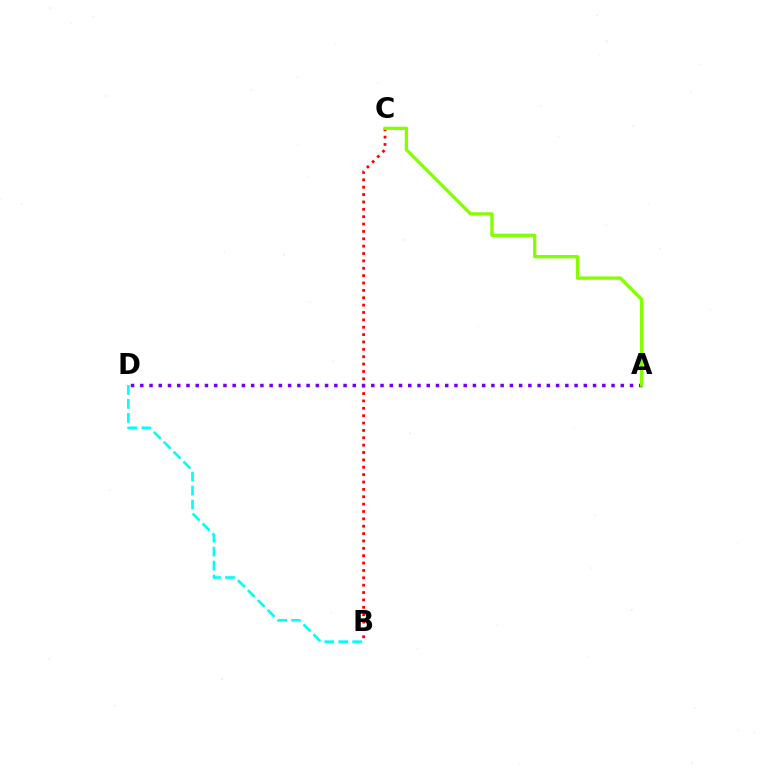{('B', 'D'): [{'color': '#00fff6', 'line_style': 'dashed', 'thickness': 1.9}], ('B', 'C'): [{'color': '#ff0000', 'line_style': 'dotted', 'thickness': 2.0}], ('A', 'D'): [{'color': '#7200ff', 'line_style': 'dotted', 'thickness': 2.51}], ('A', 'C'): [{'color': '#84ff00', 'line_style': 'solid', 'thickness': 2.38}]}